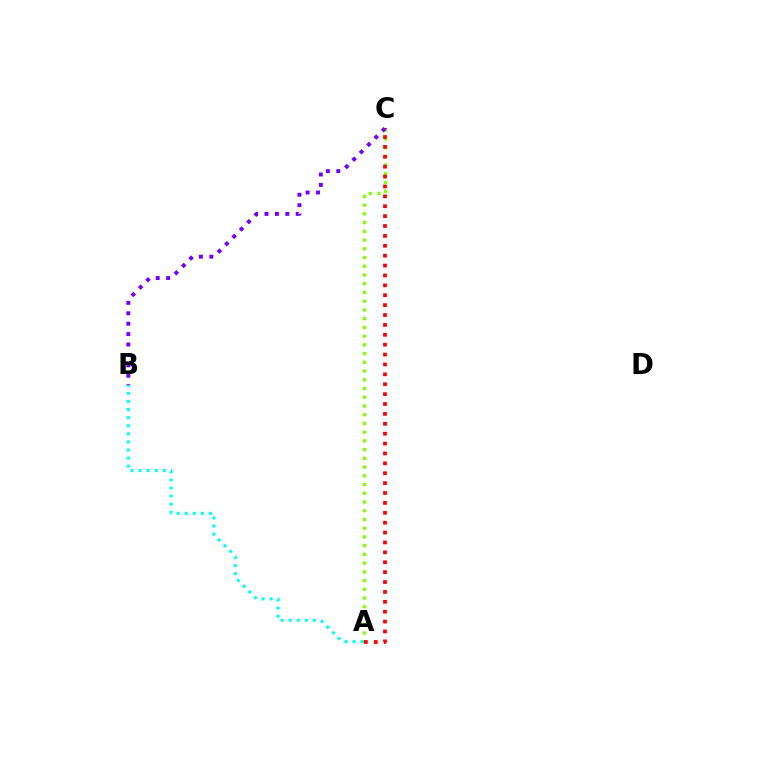{('A', 'C'): [{'color': '#84ff00', 'line_style': 'dotted', 'thickness': 2.37}, {'color': '#ff0000', 'line_style': 'dotted', 'thickness': 2.69}], ('B', 'C'): [{'color': '#7200ff', 'line_style': 'dotted', 'thickness': 2.83}], ('A', 'B'): [{'color': '#00fff6', 'line_style': 'dotted', 'thickness': 2.2}]}